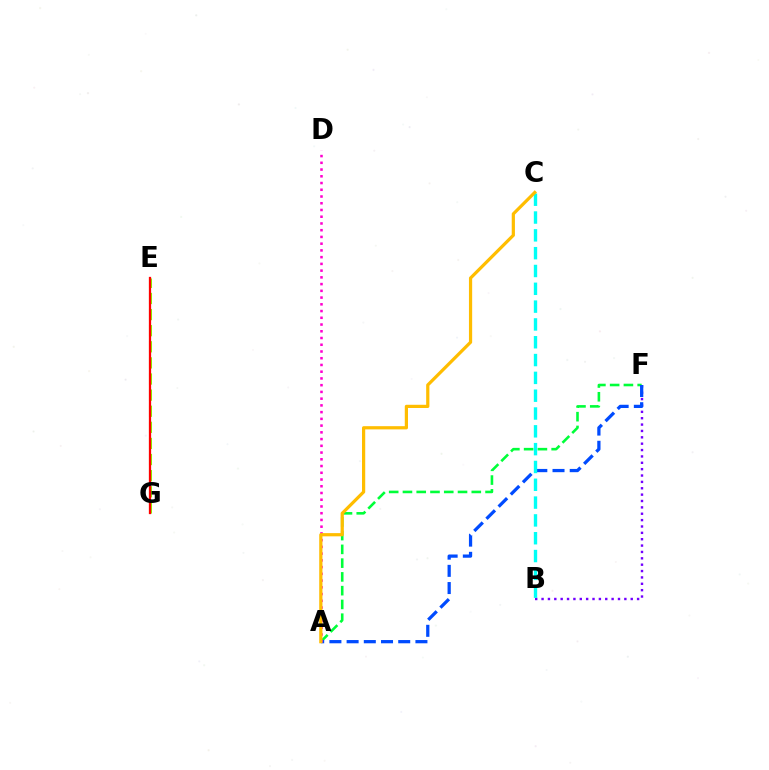{('A', 'F'): [{'color': '#00ff39', 'line_style': 'dashed', 'thickness': 1.87}, {'color': '#004bff', 'line_style': 'dashed', 'thickness': 2.34}], ('B', 'F'): [{'color': '#7200ff', 'line_style': 'dotted', 'thickness': 1.73}], ('E', 'G'): [{'color': '#84ff00', 'line_style': 'dashed', 'thickness': 2.19}, {'color': '#ff0000', 'line_style': 'solid', 'thickness': 1.63}], ('A', 'D'): [{'color': '#ff00cf', 'line_style': 'dotted', 'thickness': 1.83}], ('B', 'C'): [{'color': '#00fff6', 'line_style': 'dashed', 'thickness': 2.42}], ('A', 'C'): [{'color': '#ffbd00', 'line_style': 'solid', 'thickness': 2.31}]}